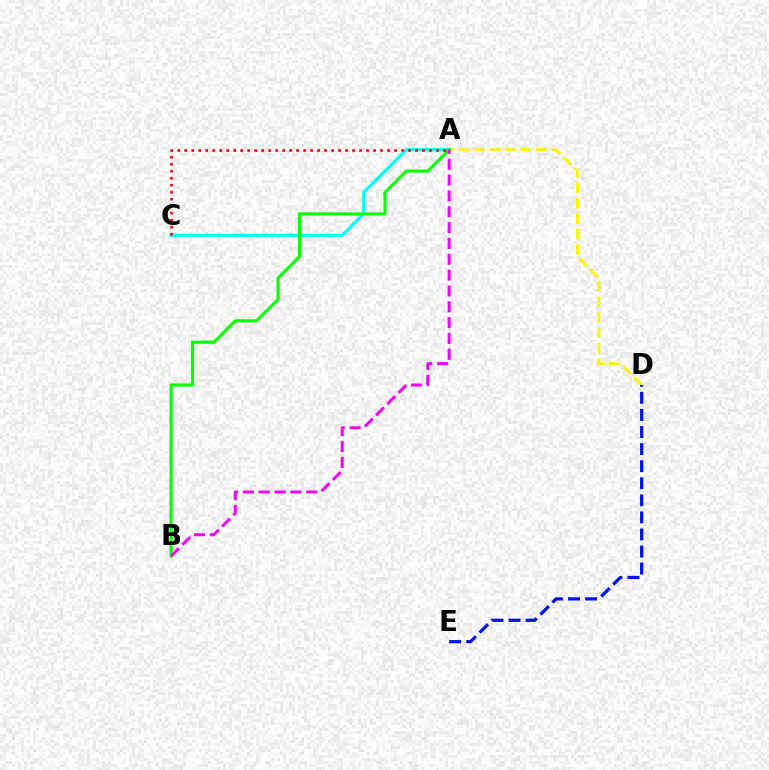{('A', 'D'): [{'color': '#fcf500', 'line_style': 'dashed', 'thickness': 2.09}], ('A', 'C'): [{'color': '#00fff6', 'line_style': 'solid', 'thickness': 2.21}, {'color': '#ff0000', 'line_style': 'dotted', 'thickness': 1.9}], ('A', 'B'): [{'color': '#08ff00', 'line_style': 'solid', 'thickness': 2.24}, {'color': '#ee00ff', 'line_style': 'dashed', 'thickness': 2.15}], ('D', 'E'): [{'color': '#0010ff', 'line_style': 'dashed', 'thickness': 2.32}]}